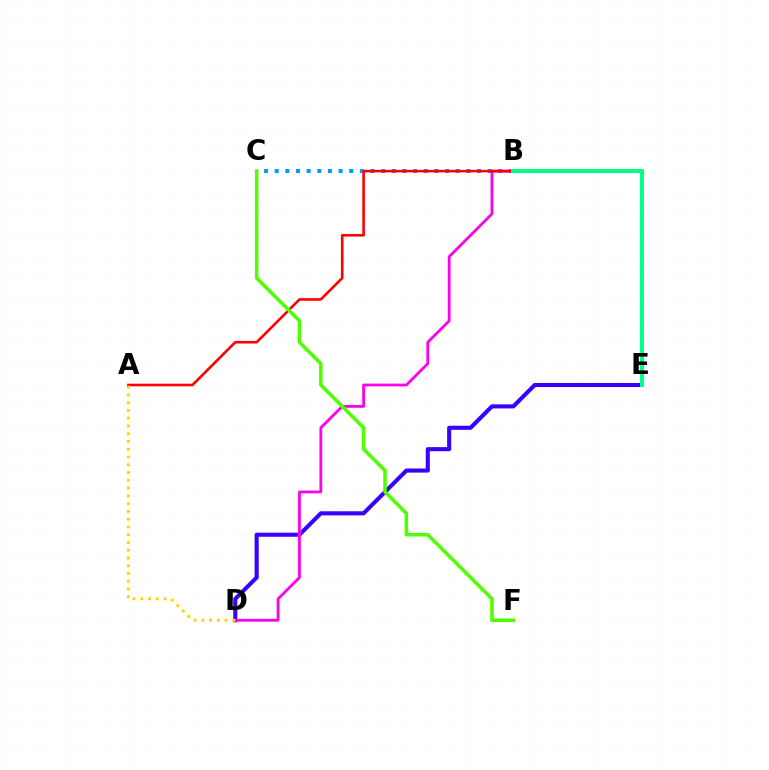{('B', 'C'): [{'color': '#009eff', 'line_style': 'dotted', 'thickness': 2.89}], ('D', 'E'): [{'color': '#3700ff', 'line_style': 'solid', 'thickness': 2.94}], ('B', 'D'): [{'color': '#ff00ed', 'line_style': 'solid', 'thickness': 2.01}], ('A', 'B'): [{'color': '#ff0000', 'line_style': 'solid', 'thickness': 1.87}], ('C', 'F'): [{'color': '#4fff00', 'line_style': 'solid', 'thickness': 2.54}], ('B', 'E'): [{'color': '#00ff86', 'line_style': 'solid', 'thickness': 2.88}], ('A', 'D'): [{'color': '#ffd500', 'line_style': 'dotted', 'thickness': 2.11}]}